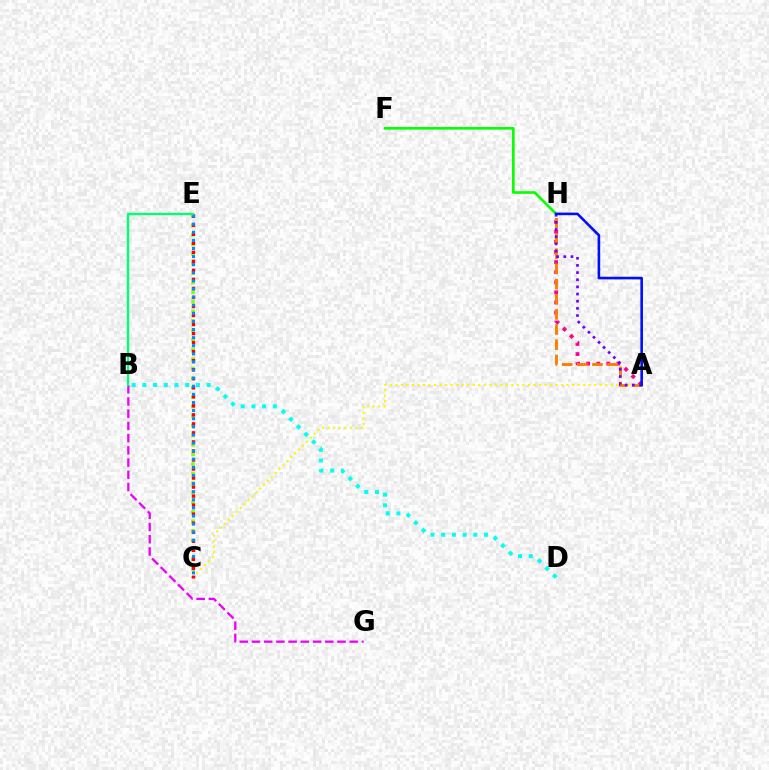{('A', 'H'): [{'color': '#ff0094', 'line_style': 'dotted', 'thickness': 2.74}, {'color': '#ff7c00', 'line_style': 'dashed', 'thickness': 2.06}, {'color': '#7200ff', 'line_style': 'dotted', 'thickness': 1.94}, {'color': '#0010ff', 'line_style': 'solid', 'thickness': 1.88}], ('C', 'E'): [{'color': '#84ff00', 'line_style': 'dotted', 'thickness': 2.59}, {'color': '#ff0000', 'line_style': 'dotted', 'thickness': 2.45}, {'color': '#008cff', 'line_style': 'dotted', 'thickness': 2.2}], ('B', 'G'): [{'color': '#ee00ff', 'line_style': 'dashed', 'thickness': 1.66}], ('B', 'D'): [{'color': '#00fff6', 'line_style': 'dotted', 'thickness': 2.91}], ('A', 'C'): [{'color': '#fcf500', 'line_style': 'dotted', 'thickness': 1.5}], ('F', 'H'): [{'color': '#08ff00', 'line_style': 'solid', 'thickness': 1.89}], ('B', 'E'): [{'color': '#00ff74', 'line_style': 'solid', 'thickness': 1.68}]}